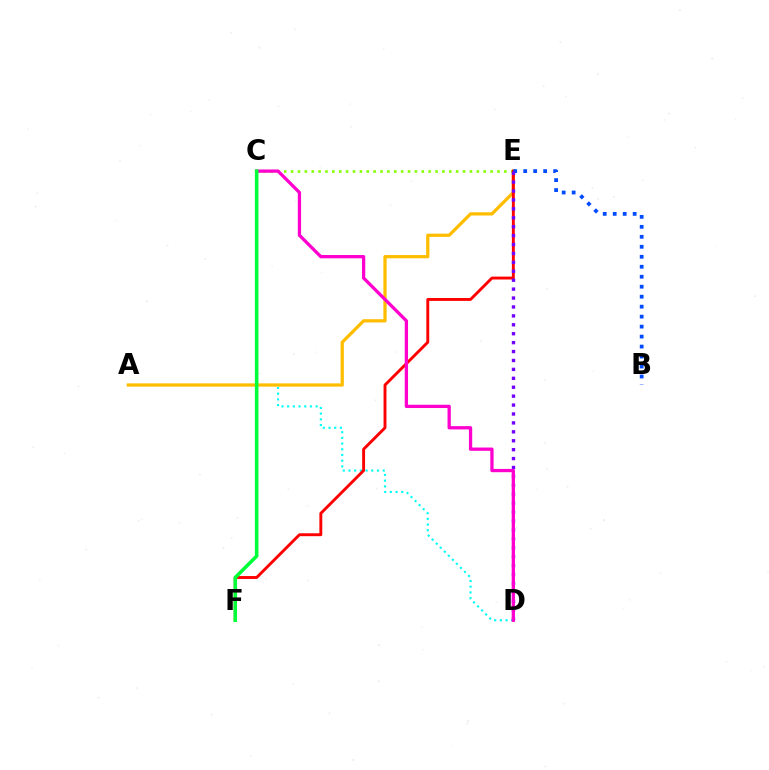{('C', 'E'): [{'color': '#84ff00', 'line_style': 'dotted', 'thickness': 1.87}], ('A', 'D'): [{'color': '#00fff6', 'line_style': 'dotted', 'thickness': 1.55}], ('A', 'E'): [{'color': '#ffbd00', 'line_style': 'solid', 'thickness': 2.34}], ('E', 'F'): [{'color': '#ff0000', 'line_style': 'solid', 'thickness': 2.09}], ('B', 'E'): [{'color': '#004bff', 'line_style': 'dotted', 'thickness': 2.71}], ('D', 'E'): [{'color': '#7200ff', 'line_style': 'dotted', 'thickness': 2.42}], ('C', 'D'): [{'color': '#ff00cf', 'line_style': 'solid', 'thickness': 2.36}], ('C', 'F'): [{'color': '#00ff39', 'line_style': 'solid', 'thickness': 2.57}]}